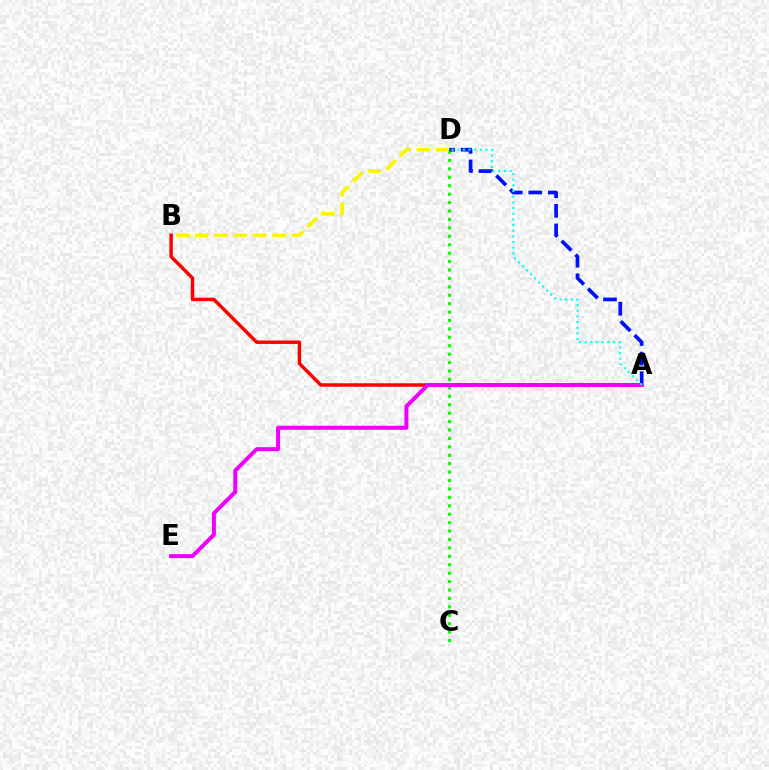{('C', 'D'): [{'color': '#08ff00', 'line_style': 'dotted', 'thickness': 2.29}], ('A', 'D'): [{'color': '#0010ff', 'line_style': 'dashed', 'thickness': 2.66}, {'color': '#00fff6', 'line_style': 'dotted', 'thickness': 1.54}], ('B', 'D'): [{'color': '#fcf500', 'line_style': 'dashed', 'thickness': 2.61}], ('A', 'B'): [{'color': '#ff0000', 'line_style': 'solid', 'thickness': 2.5}], ('A', 'E'): [{'color': '#ee00ff', 'line_style': 'solid', 'thickness': 2.86}]}